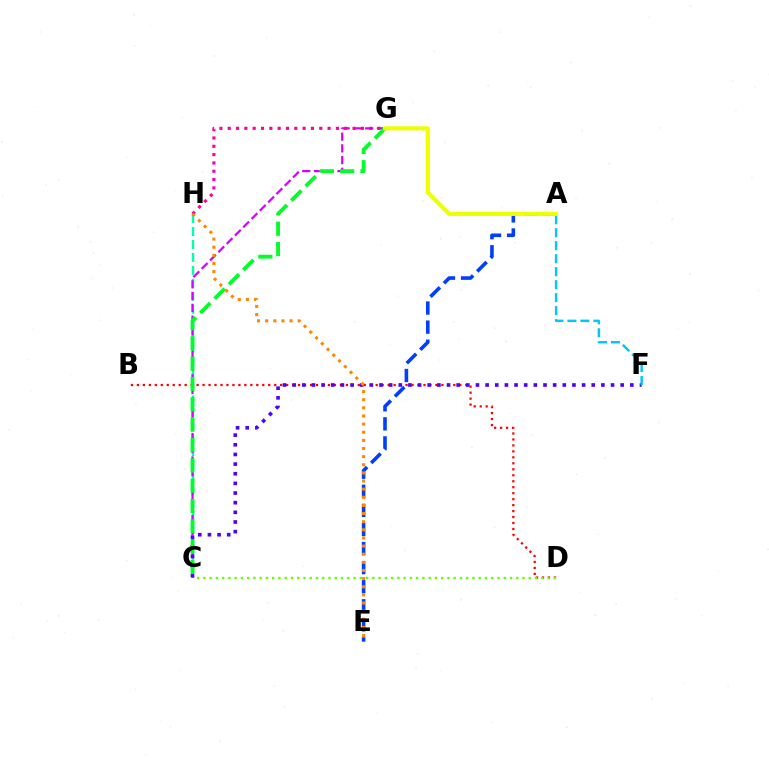{('B', 'D'): [{'color': '#ff0000', 'line_style': 'dotted', 'thickness': 1.62}], ('C', 'H'): [{'color': '#00ffaf', 'line_style': 'dashed', 'thickness': 1.76}], ('C', 'D'): [{'color': '#66ff00', 'line_style': 'dotted', 'thickness': 1.7}], ('C', 'G'): [{'color': '#d600ff', 'line_style': 'dashed', 'thickness': 1.6}, {'color': '#00ff27', 'line_style': 'dashed', 'thickness': 2.76}], ('C', 'F'): [{'color': '#4f00ff', 'line_style': 'dotted', 'thickness': 2.62}], ('A', 'E'): [{'color': '#003fff', 'line_style': 'dashed', 'thickness': 2.59}], ('A', 'F'): [{'color': '#00c7ff', 'line_style': 'dashed', 'thickness': 1.76}], ('A', 'G'): [{'color': '#eeff00', 'line_style': 'solid', 'thickness': 2.98}], ('G', 'H'): [{'color': '#ff00a0', 'line_style': 'dotted', 'thickness': 2.26}], ('E', 'H'): [{'color': '#ff8800', 'line_style': 'dotted', 'thickness': 2.21}]}